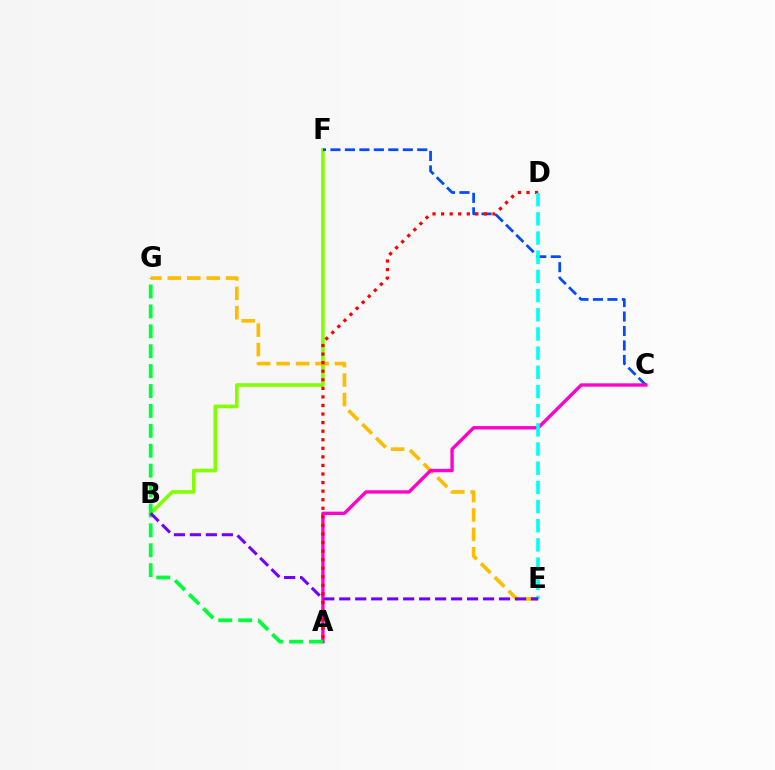{('B', 'F'): [{'color': '#84ff00', 'line_style': 'solid', 'thickness': 2.6}], ('E', 'G'): [{'color': '#ffbd00', 'line_style': 'dashed', 'thickness': 2.64}], ('C', 'F'): [{'color': '#004bff', 'line_style': 'dashed', 'thickness': 1.97}], ('A', 'C'): [{'color': '#ff00cf', 'line_style': 'solid', 'thickness': 2.42}], ('A', 'D'): [{'color': '#ff0000', 'line_style': 'dotted', 'thickness': 2.33}], ('D', 'E'): [{'color': '#00fff6', 'line_style': 'dashed', 'thickness': 2.61}], ('A', 'G'): [{'color': '#00ff39', 'line_style': 'dashed', 'thickness': 2.7}], ('B', 'E'): [{'color': '#7200ff', 'line_style': 'dashed', 'thickness': 2.17}]}